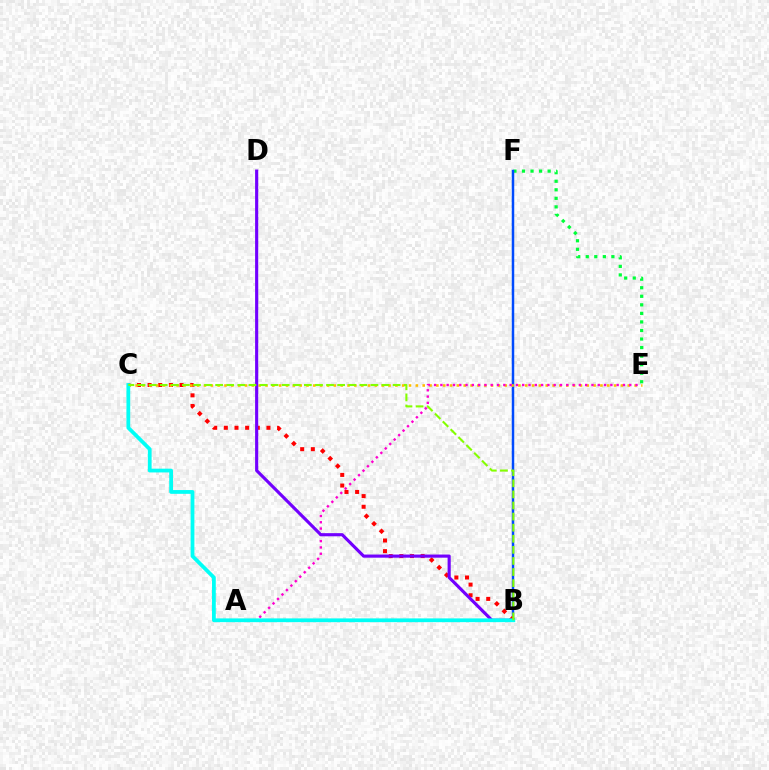{('E', 'F'): [{'color': '#00ff39', 'line_style': 'dotted', 'thickness': 2.32}], ('B', 'F'): [{'color': '#004bff', 'line_style': 'solid', 'thickness': 1.78}], ('B', 'C'): [{'color': '#ff0000', 'line_style': 'dotted', 'thickness': 2.89}, {'color': '#00fff6', 'line_style': 'solid', 'thickness': 2.71}, {'color': '#84ff00', 'line_style': 'dashed', 'thickness': 1.51}], ('C', 'E'): [{'color': '#ffbd00', 'line_style': 'dotted', 'thickness': 1.86}], ('A', 'E'): [{'color': '#ff00cf', 'line_style': 'dotted', 'thickness': 1.71}], ('B', 'D'): [{'color': '#7200ff', 'line_style': 'solid', 'thickness': 2.26}]}